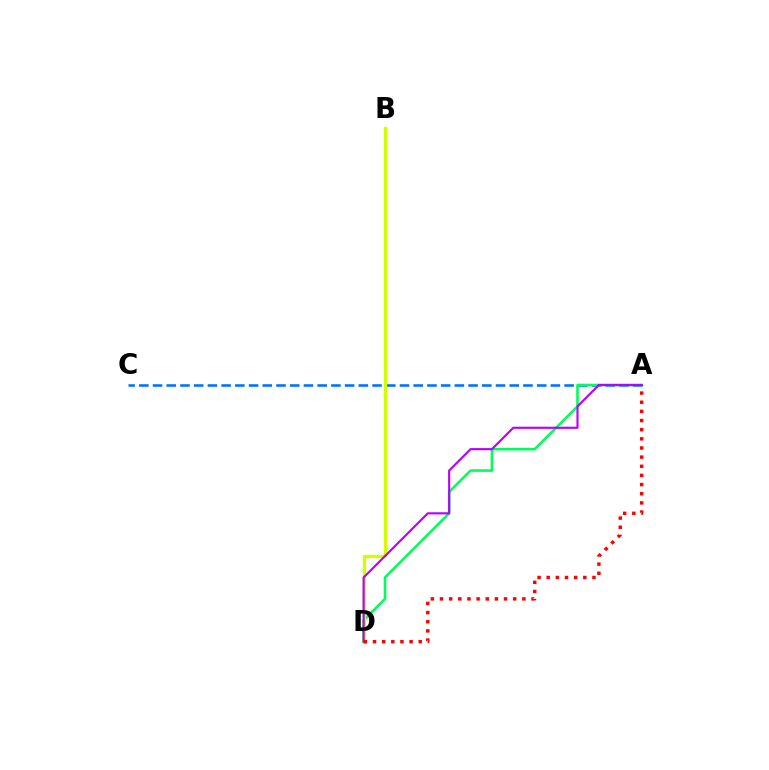{('A', 'C'): [{'color': '#0074ff', 'line_style': 'dashed', 'thickness': 1.86}], ('A', 'D'): [{'color': '#00ff5c', 'line_style': 'solid', 'thickness': 1.87}, {'color': '#b900ff', 'line_style': 'solid', 'thickness': 1.55}, {'color': '#ff0000', 'line_style': 'dotted', 'thickness': 2.49}], ('B', 'D'): [{'color': '#d1ff00', 'line_style': 'solid', 'thickness': 2.41}]}